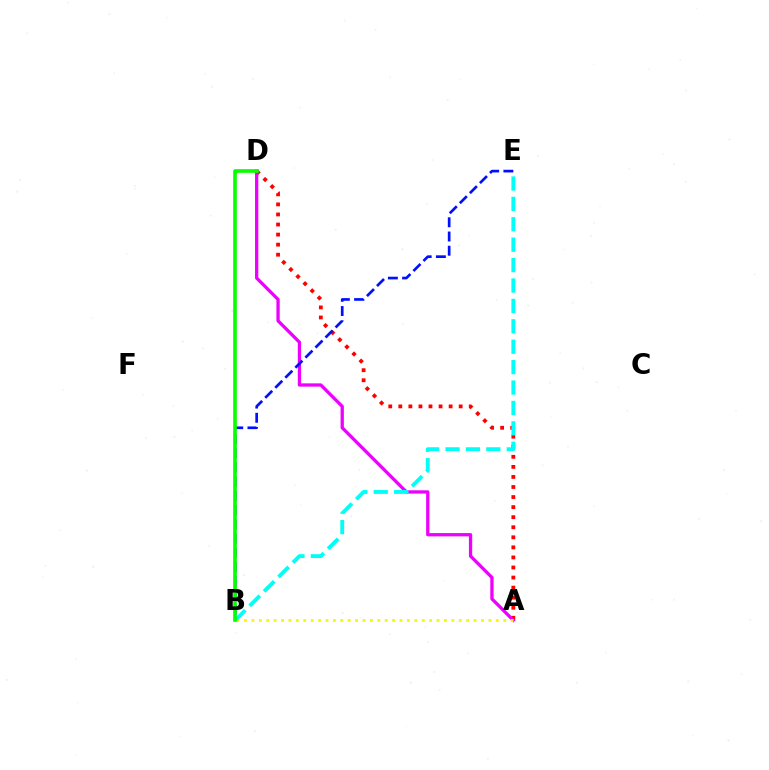{('A', 'D'): [{'color': '#ff0000', 'line_style': 'dotted', 'thickness': 2.73}, {'color': '#ee00ff', 'line_style': 'solid', 'thickness': 2.37}], ('B', 'E'): [{'color': '#0010ff', 'line_style': 'dashed', 'thickness': 1.93}, {'color': '#00fff6', 'line_style': 'dashed', 'thickness': 2.77}], ('A', 'B'): [{'color': '#fcf500', 'line_style': 'dotted', 'thickness': 2.01}], ('B', 'D'): [{'color': '#08ff00', 'line_style': 'solid', 'thickness': 2.62}]}